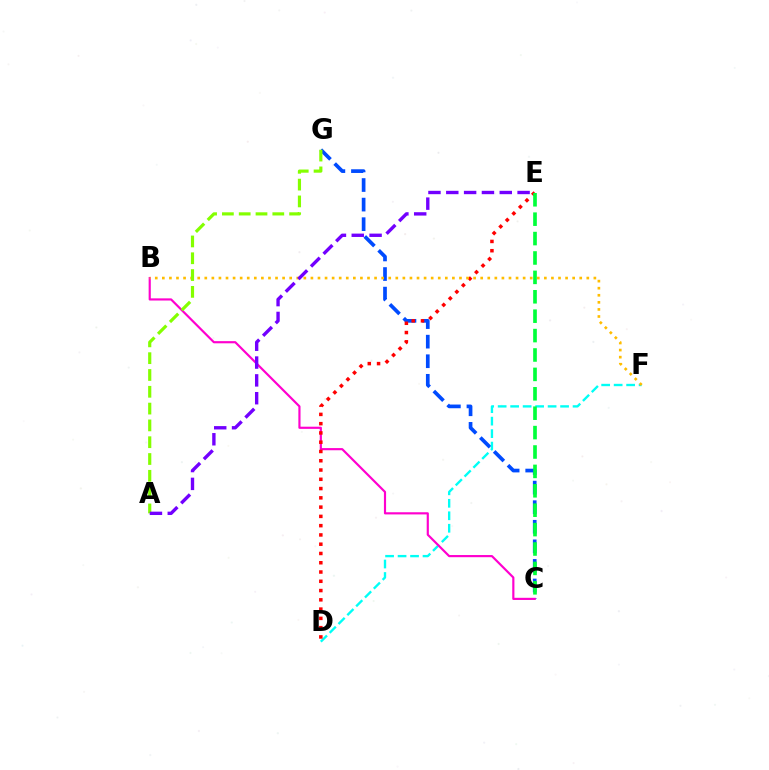{('C', 'G'): [{'color': '#004bff', 'line_style': 'dashed', 'thickness': 2.66}], ('D', 'F'): [{'color': '#00fff6', 'line_style': 'dashed', 'thickness': 1.7}], ('B', 'C'): [{'color': '#ff00cf', 'line_style': 'solid', 'thickness': 1.56}], ('D', 'E'): [{'color': '#ff0000', 'line_style': 'dotted', 'thickness': 2.52}], ('B', 'F'): [{'color': '#ffbd00', 'line_style': 'dotted', 'thickness': 1.92}], ('C', 'E'): [{'color': '#00ff39', 'line_style': 'dashed', 'thickness': 2.64}], ('A', 'G'): [{'color': '#84ff00', 'line_style': 'dashed', 'thickness': 2.28}], ('A', 'E'): [{'color': '#7200ff', 'line_style': 'dashed', 'thickness': 2.42}]}